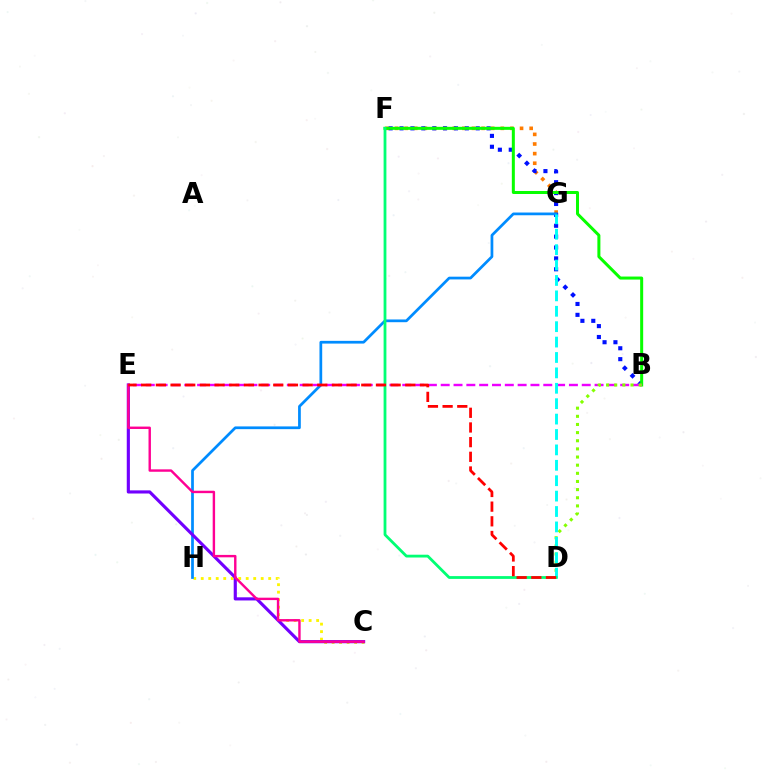{('C', 'H'): [{'color': '#fcf500', 'line_style': 'dotted', 'thickness': 2.04}], ('F', 'G'): [{'color': '#ff7c00', 'line_style': 'dotted', 'thickness': 2.61}], ('B', 'F'): [{'color': '#0010ff', 'line_style': 'dotted', 'thickness': 2.96}, {'color': '#08ff00', 'line_style': 'solid', 'thickness': 2.17}], ('G', 'H'): [{'color': '#008cff', 'line_style': 'solid', 'thickness': 1.97}], ('C', 'E'): [{'color': '#7200ff', 'line_style': 'solid', 'thickness': 2.26}, {'color': '#ff0094', 'line_style': 'solid', 'thickness': 1.74}], ('B', 'E'): [{'color': '#ee00ff', 'line_style': 'dashed', 'thickness': 1.74}], ('B', 'D'): [{'color': '#84ff00', 'line_style': 'dotted', 'thickness': 2.21}], ('D', 'G'): [{'color': '#00fff6', 'line_style': 'dashed', 'thickness': 2.09}], ('D', 'F'): [{'color': '#00ff74', 'line_style': 'solid', 'thickness': 2.01}], ('D', 'E'): [{'color': '#ff0000', 'line_style': 'dashed', 'thickness': 1.99}]}